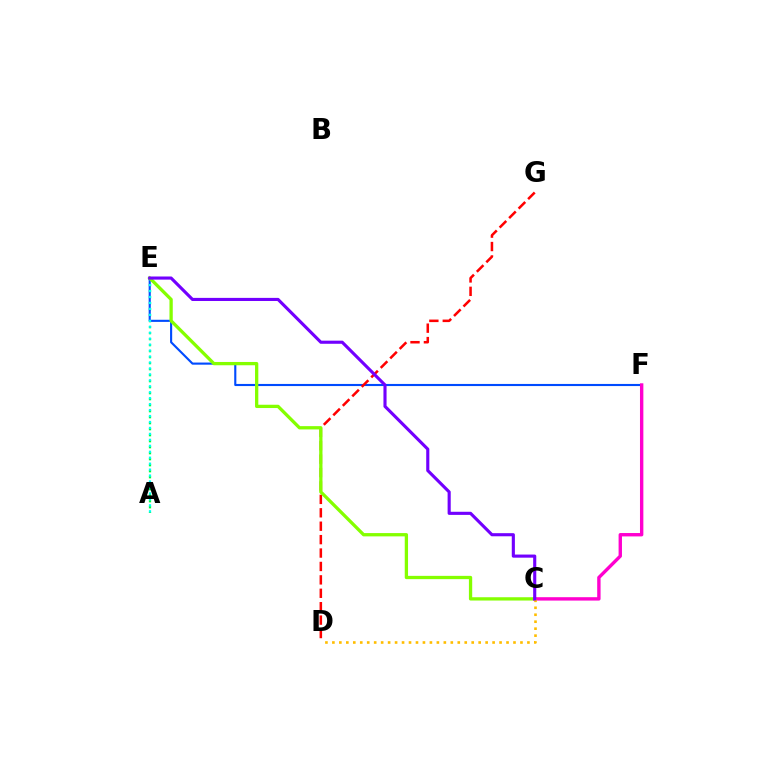{('A', 'E'): [{'color': '#00ff39', 'line_style': 'dotted', 'thickness': 1.63}, {'color': '#00fff6', 'line_style': 'dotted', 'thickness': 1.62}], ('E', 'F'): [{'color': '#004bff', 'line_style': 'solid', 'thickness': 1.53}], ('D', 'G'): [{'color': '#ff0000', 'line_style': 'dashed', 'thickness': 1.82}], ('C', 'E'): [{'color': '#84ff00', 'line_style': 'solid', 'thickness': 2.37}, {'color': '#7200ff', 'line_style': 'solid', 'thickness': 2.25}], ('C', 'F'): [{'color': '#ff00cf', 'line_style': 'solid', 'thickness': 2.43}], ('C', 'D'): [{'color': '#ffbd00', 'line_style': 'dotted', 'thickness': 1.89}]}